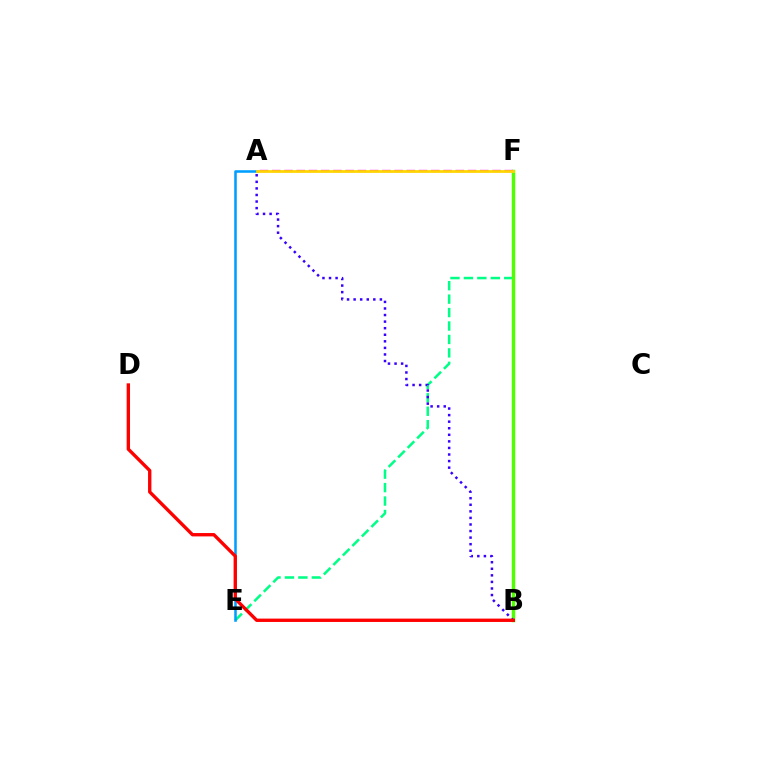{('E', 'F'): [{'color': '#00ff86', 'line_style': 'dashed', 'thickness': 1.83}], ('B', 'F'): [{'color': '#4fff00', 'line_style': 'solid', 'thickness': 2.49}], ('A', 'E'): [{'color': '#009eff', 'line_style': 'solid', 'thickness': 1.85}], ('A', 'F'): [{'color': '#ff00ed', 'line_style': 'dashed', 'thickness': 1.66}, {'color': '#ffd500', 'line_style': 'solid', 'thickness': 1.98}], ('A', 'B'): [{'color': '#3700ff', 'line_style': 'dotted', 'thickness': 1.78}], ('B', 'D'): [{'color': '#ff0000', 'line_style': 'solid', 'thickness': 2.41}]}